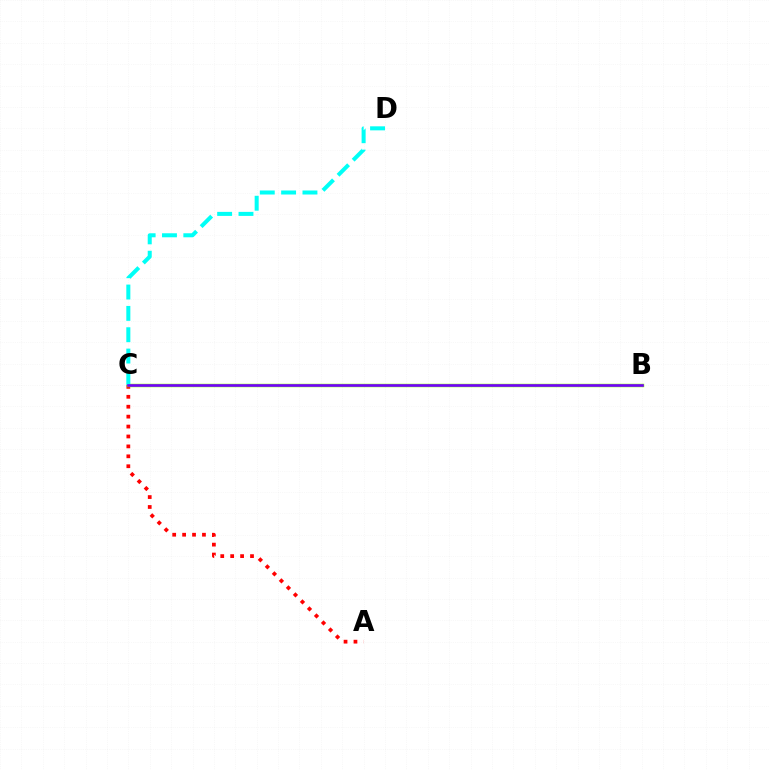{('A', 'C'): [{'color': '#ff0000', 'line_style': 'dotted', 'thickness': 2.7}], ('B', 'C'): [{'color': '#84ff00', 'line_style': 'solid', 'thickness': 2.48}, {'color': '#7200ff', 'line_style': 'solid', 'thickness': 1.89}], ('C', 'D'): [{'color': '#00fff6', 'line_style': 'dashed', 'thickness': 2.9}]}